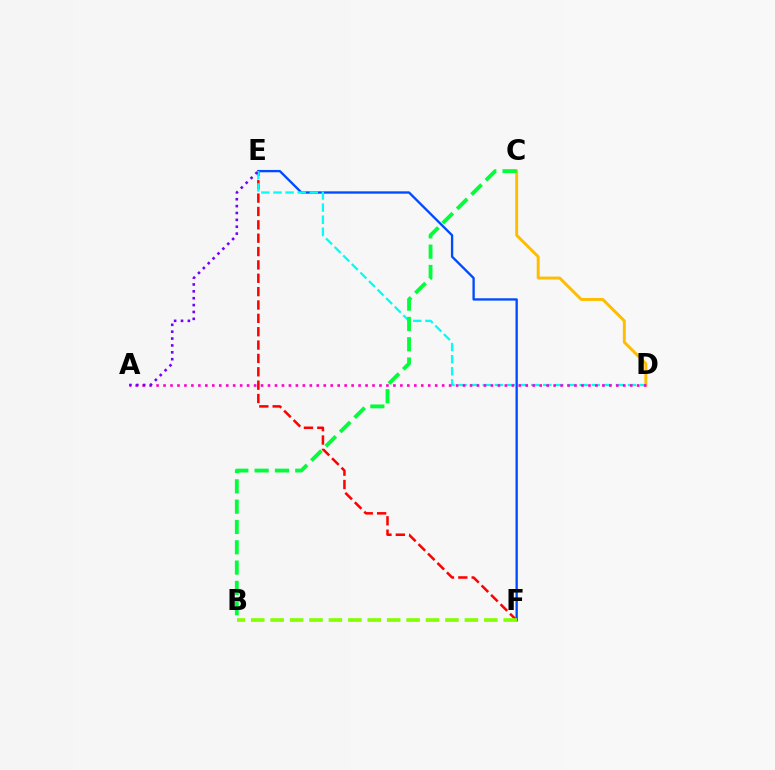{('C', 'D'): [{'color': '#ffbd00', 'line_style': 'solid', 'thickness': 2.12}], ('E', 'F'): [{'color': '#ff0000', 'line_style': 'dashed', 'thickness': 1.81}, {'color': '#004bff', 'line_style': 'solid', 'thickness': 1.68}], ('D', 'E'): [{'color': '#00fff6', 'line_style': 'dashed', 'thickness': 1.64}], ('A', 'D'): [{'color': '#ff00cf', 'line_style': 'dotted', 'thickness': 1.89}], ('A', 'E'): [{'color': '#7200ff', 'line_style': 'dotted', 'thickness': 1.87}], ('B', 'F'): [{'color': '#84ff00', 'line_style': 'dashed', 'thickness': 2.64}], ('B', 'C'): [{'color': '#00ff39', 'line_style': 'dashed', 'thickness': 2.76}]}